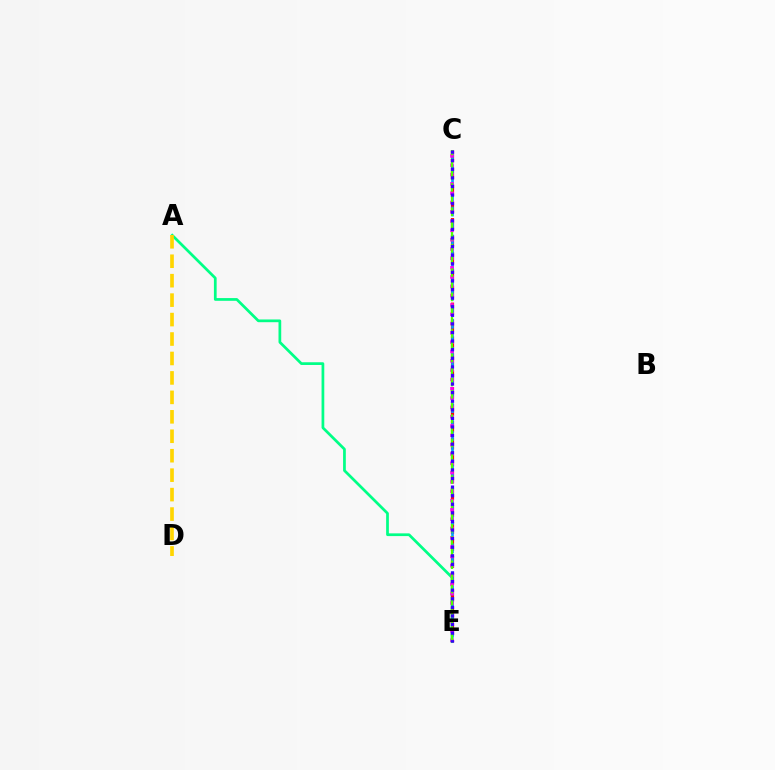{('A', 'E'): [{'color': '#00ff86', 'line_style': 'solid', 'thickness': 1.96}], ('C', 'E'): [{'color': '#ff0000', 'line_style': 'dashed', 'thickness': 2.3}, {'color': '#009eff', 'line_style': 'dashed', 'thickness': 1.91}, {'color': '#ff00ed', 'line_style': 'dotted', 'thickness': 2.53}, {'color': '#4fff00', 'line_style': 'dashed', 'thickness': 1.65}, {'color': '#3700ff', 'line_style': 'dotted', 'thickness': 2.33}], ('A', 'D'): [{'color': '#ffd500', 'line_style': 'dashed', 'thickness': 2.64}]}